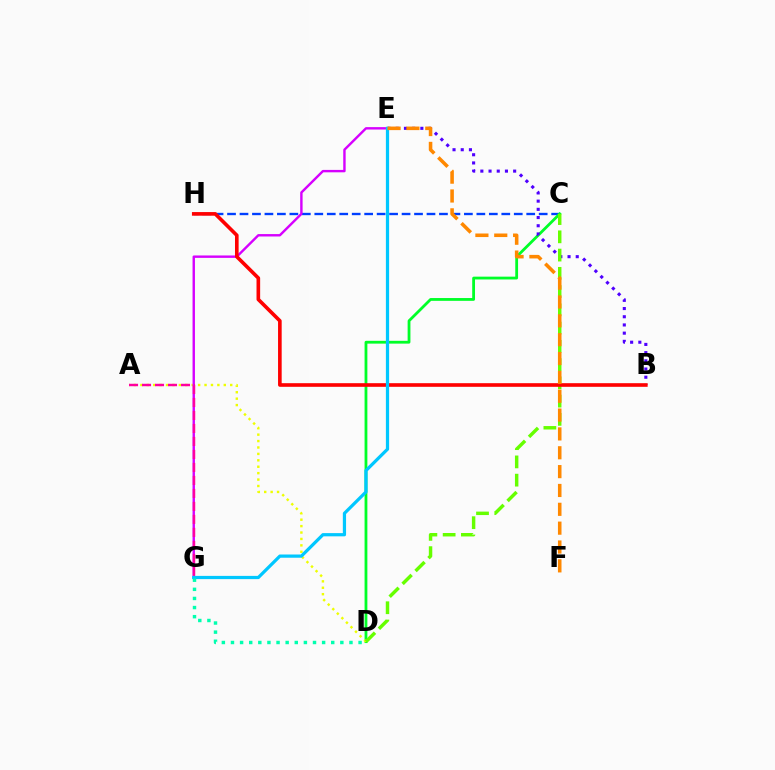{('C', 'H'): [{'color': '#003fff', 'line_style': 'dashed', 'thickness': 1.69}], ('C', 'D'): [{'color': '#00ff27', 'line_style': 'solid', 'thickness': 2.02}, {'color': '#66ff00', 'line_style': 'dashed', 'thickness': 2.48}], ('A', 'D'): [{'color': '#eeff00', 'line_style': 'dotted', 'thickness': 1.74}], ('B', 'E'): [{'color': '#4f00ff', 'line_style': 'dotted', 'thickness': 2.23}], ('E', 'G'): [{'color': '#d600ff', 'line_style': 'solid', 'thickness': 1.73}, {'color': '#00c7ff', 'line_style': 'solid', 'thickness': 2.32}], ('A', 'G'): [{'color': '#ff00a0', 'line_style': 'dashed', 'thickness': 1.76}], ('B', 'H'): [{'color': '#ff0000', 'line_style': 'solid', 'thickness': 2.61}], ('D', 'G'): [{'color': '#00ffaf', 'line_style': 'dotted', 'thickness': 2.48}], ('E', 'F'): [{'color': '#ff8800', 'line_style': 'dashed', 'thickness': 2.56}]}